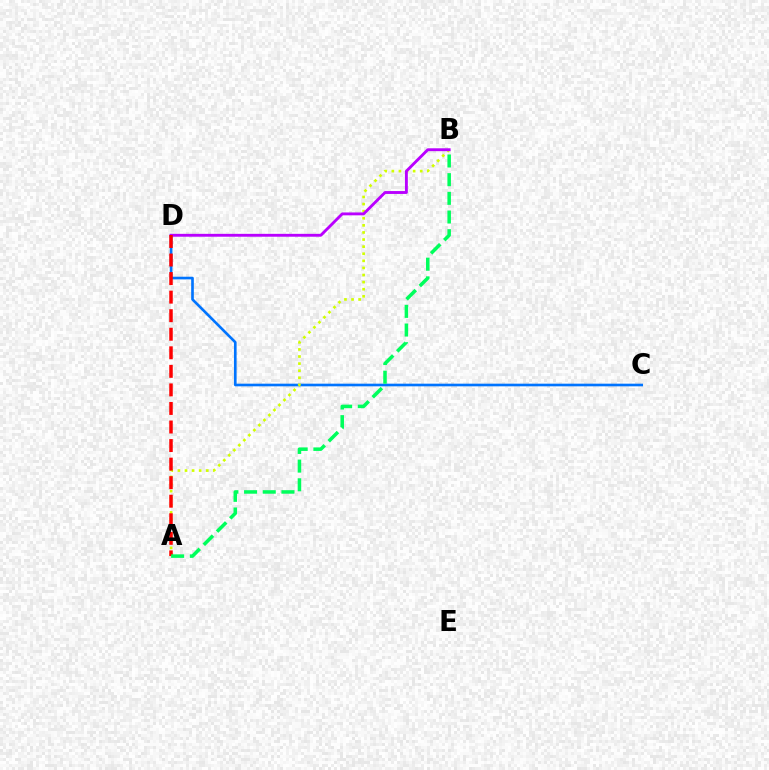{('C', 'D'): [{'color': '#0074ff', 'line_style': 'solid', 'thickness': 1.91}], ('A', 'B'): [{'color': '#d1ff00', 'line_style': 'dotted', 'thickness': 1.93}, {'color': '#00ff5c', 'line_style': 'dashed', 'thickness': 2.54}], ('B', 'D'): [{'color': '#b900ff', 'line_style': 'solid', 'thickness': 2.07}], ('A', 'D'): [{'color': '#ff0000', 'line_style': 'dashed', 'thickness': 2.52}]}